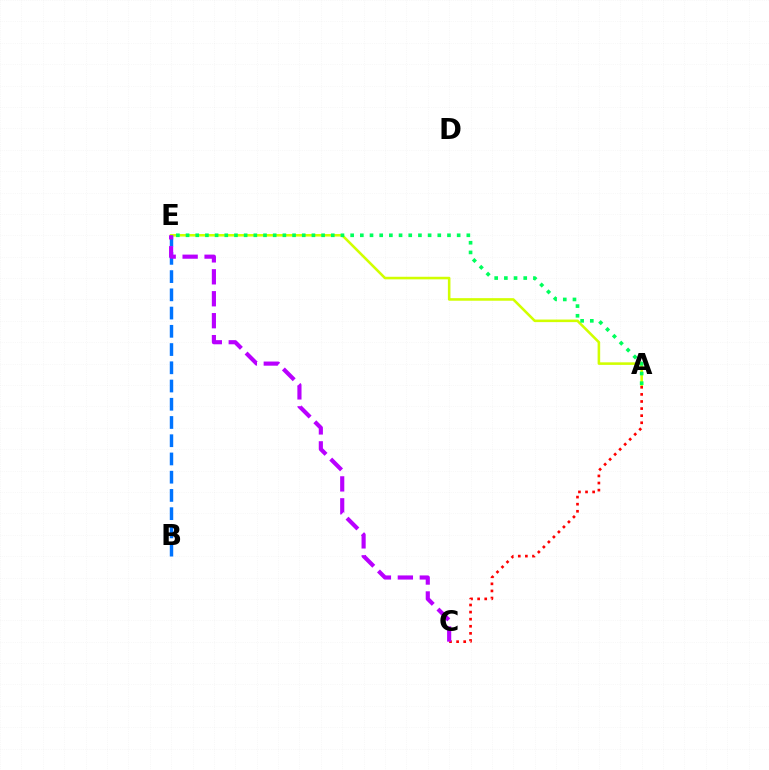{('A', 'E'): [{'color': '#d1ff00', 'line_style': 'solid', 'thickness': 1.85}, {'color': '#00ff5c', 'line_style': 'dotted', 'thickness': 2.63}], ('A', 'C'): [{'color': '#ff0000', 'line_style': 'dotted', 'thickness': 1.93}], ('B', 'E'): [{'color': '#0074ff', 'line_style': 'dashed', 'thickness': 2.48}], ('C', 'E'): [{'color': '#b900ff', 'line_style': 'dashed', 'thickness': 2.98}]}